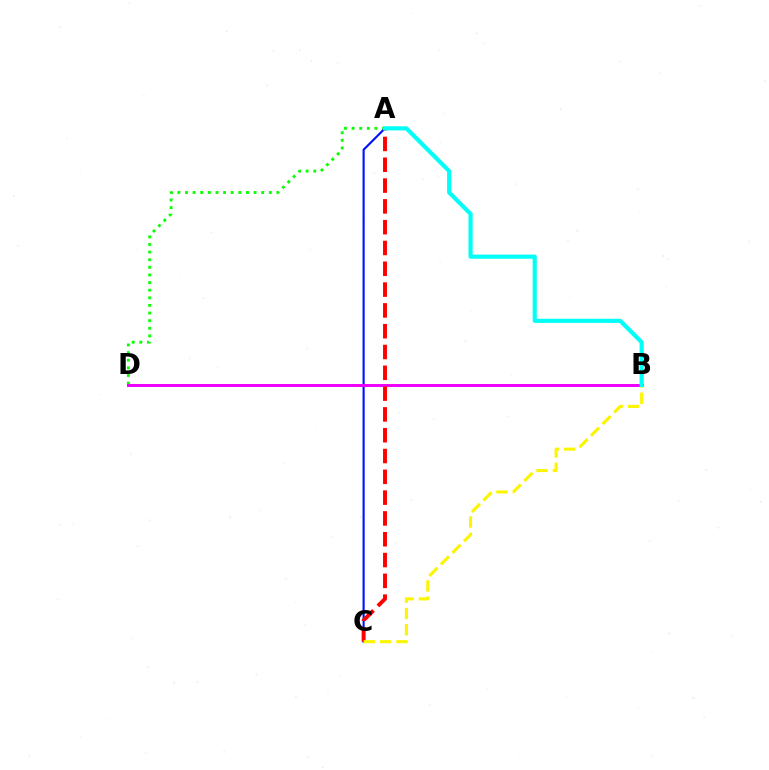{('A', 'D'): [{'color': '#08ff00', 'line_style': 'dotted', 'thickness': 2.07}], ('A', 'C'): [{'color': '#0010ff', 'line_style': 'solid', 'thickness': 1.52}, {'color': '#ff0000', 'line_style': 'dashed', 'thickness': 2.83}], ('B', 'D'): [{'color': '#ee00ff', 'line_style': 'solid', 'thickness': 2.13}], ('B', 'C'): [{'color': '#fcf500', 'line_style': 'dashed', 'thickness': 2.22}], ('A', 'B'): [{'color': '#00fff6', 'line_style': 'solid', 'thickness': 2.99}]}